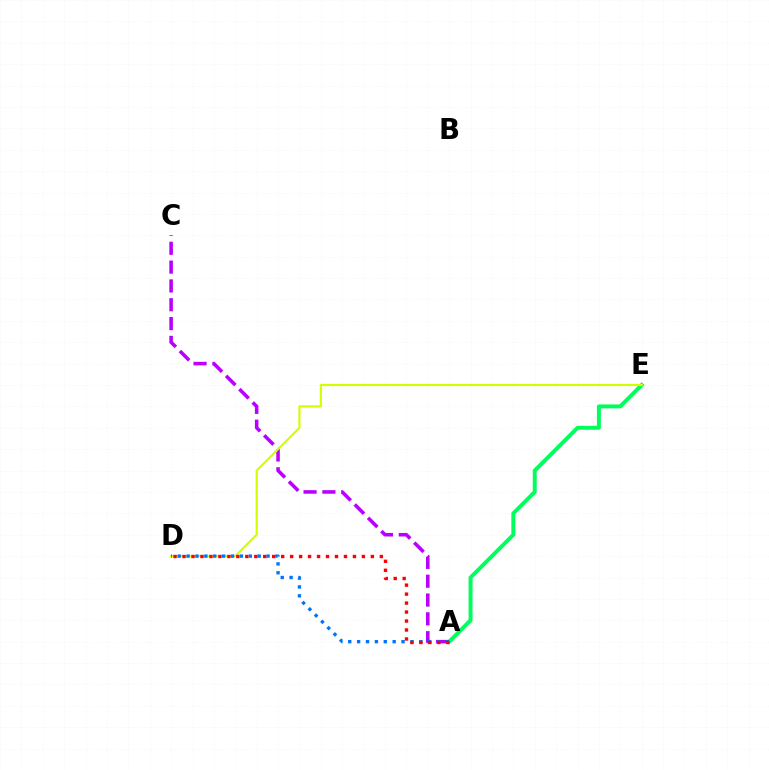{('A', 'C'): [{'color': '#b900ff', 'line_style': 'dashed', 'thickness': 2.56}], ('A', 'E'): [{'color': '#00ff5c', 'line_style': 'solid', 'thickness': 2.84}], ('D', 'E'): [{'color': '#d1ff00', 'line_style': 'solid', 'thickness': 1.54}], ('A', 'D'): [{'color': '#0074ff', 'line_style': 'dotted', 'thickness': 2.41}, {'color': '#ff0000', 'line_style': 'dotted', 'thickness': 2.44}]}